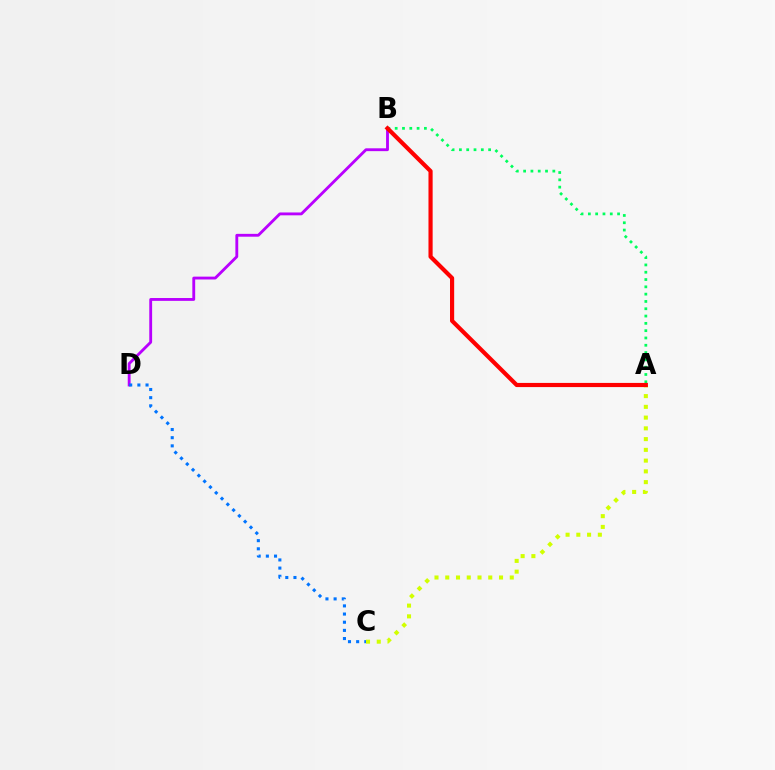{('A', 'C'): [{'color': '#d1ff00', 'line_style': 'dotted', 'thickness': 2.92}], ('A', 'B'): [{'color': '#00ff5c', 'line_style': 'dotted', 'thickness': 1.98}, {'color': '#ff0000', 'line_style': 'solid', 'thickness': 2.99}], ('B', 'D'): [{'color': '#b900ff', 'line_style': 'solid', 'thickness': 2.05}], ('C', 'D'): [{'color': '#0074ff', 'line_style': 'dotted', 'thickness': 2.22}]}